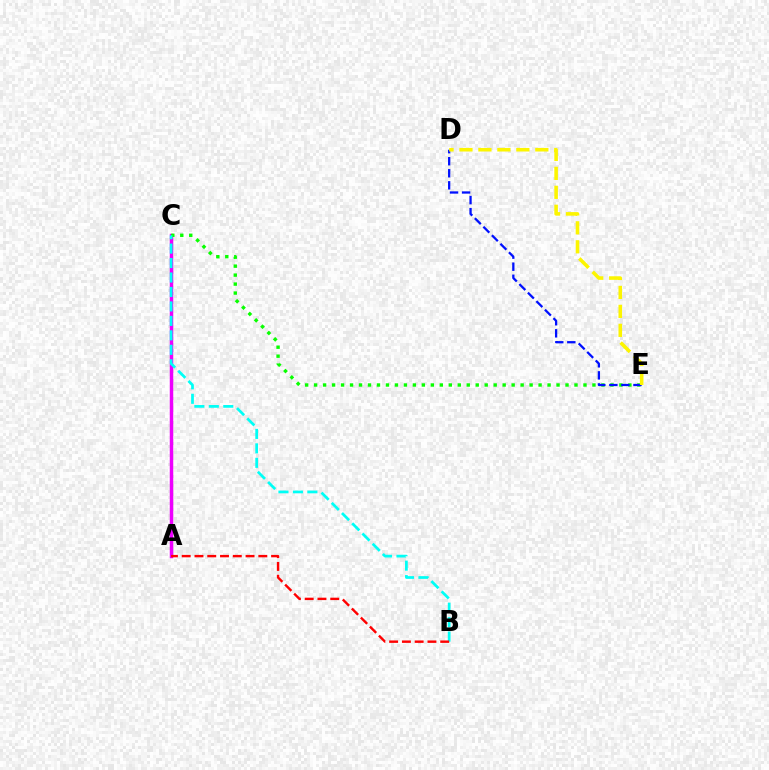{('A', 'C'): [{'color': '#ee00ff', 'line_style': 'solid', 'thickness': 2.5}], ('C', 'E'): [{'color': '#08ff00', 'line_style': 'dotted', 'thickness': 2.44}], ('D', 'E'): [{'color': '#0010ff', 'line_style': 'dashed', 'thickness': 1.64}, {'color': '#fcf500', 'line_style': 'dashed', 'thickness': 2.58}], ('B', 'C'): [{'color': '#00fff6', 'line_style': 'dashed', 'thickness': 1.96}], ('A', 'B'): [{'color': '#ff0000', 'line_style': 'dashed', 'thickness': 1.73}]}